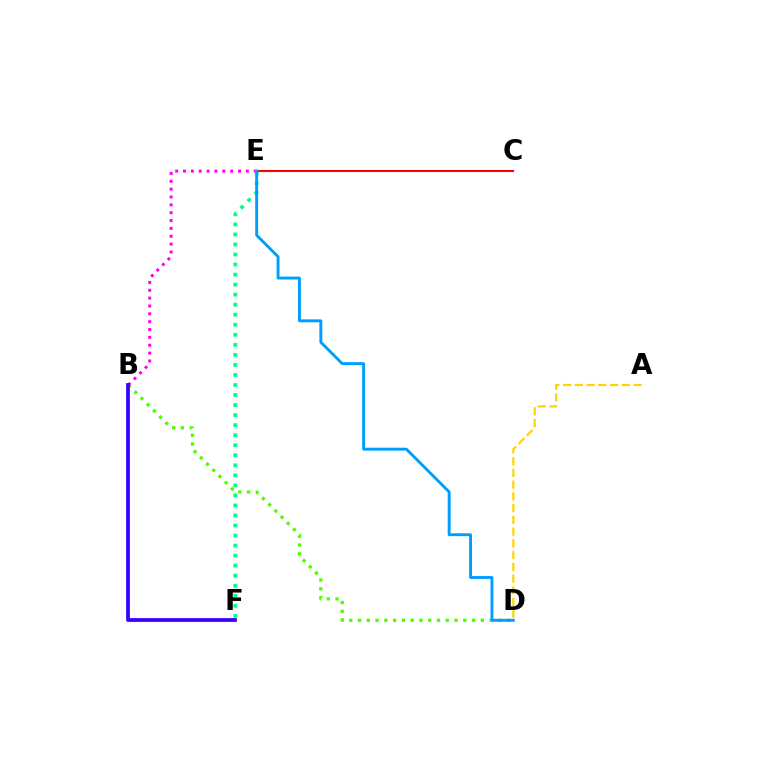{('B', 'D'): [{'color': '#4fff00', 'line_style': 'dotted', 'thickness': 2.38}], ('B', 'E'): [{'color': '#ff00ed', 'line_style': 'dotted', 'thickness': 2.13}], ('B', 'F'): [{'color': '#3700ff', 'line_style': 'solid', 'thickness': 2.71}], ('E', 'F'): [{'color': '#00ff86', 'line_style': 'dotted', 'thickness': 2.73}], ('A', 'D'): [{'color': '#ffd500', 'line_style': 'dashed', 'thickness': 1.6}], ('C', 'E'): [{'color': '#ff0000', 'line_style': 'solid', 'thickness': 1.52}], ('D', 'E'): [{'color': '#009eff', 'line_style': 'solid', 'thickness': 2.09}]}